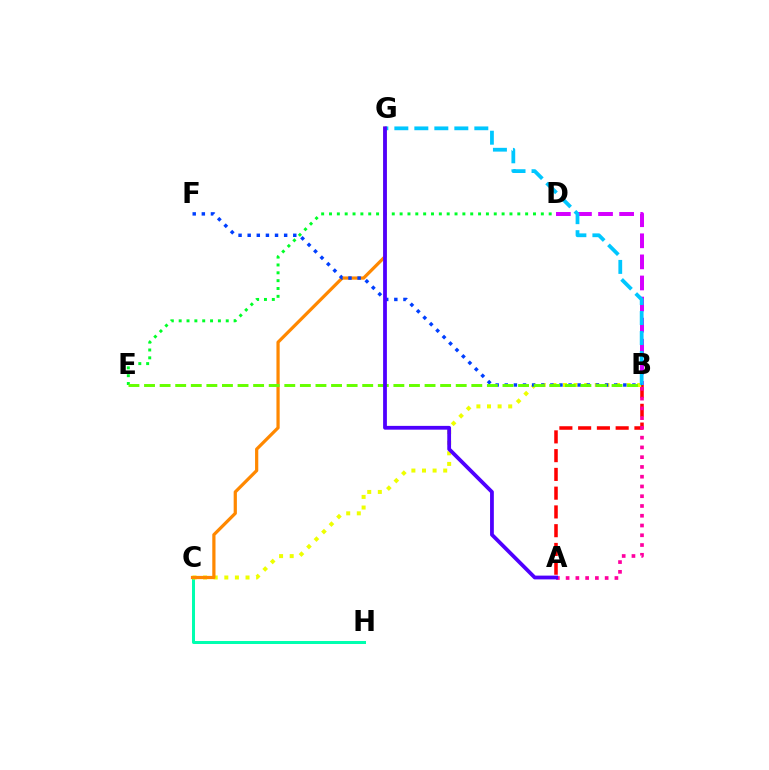{('B', 'D'): [{'color': '#d600ff', 'line_style': 'dashed', 'thickness': 2.86}], ('C', 'H'): [{'color': '#00ffaf', 'line_style': 'solid', 'thickness': 2.17}], ('A', 'B'): [{'color': '#ff0000', 'line_style': 'dashed', 'thickness': 2.55}, {'color': '#ff00a0', 'line_style': 'dotted', 'thickness': 2.65}], ('B', 'C'): [{'color': '#eeff00', 'line_style': 'dotted', 'thickness': 2.88}], ('D', 'E'): [{'color': '#00ff27', 'line_style': 'dotted', 'thickness': 2.13}], ('B', 'G'): [{'color': '#00c7ff', 'line_style': 'dashed', 'thickness': 2.72}], ('C', 'G'): [{'color': '#ff8800', 'line_style': 'solid', 'thickness': 2.32}], ('B', 'F'): [{'color': '#003fff', 'line_style': 'dotted', 'thickness': 2.48}], ('B', 'E'): [{'color': '#66ff00', 'line_style': 'dashed', 'thickness': 2.12}], ('A', 'G'): [{'color': '#4f00ff', 'line_style': 'solid', 'thickness': 2.72}]}